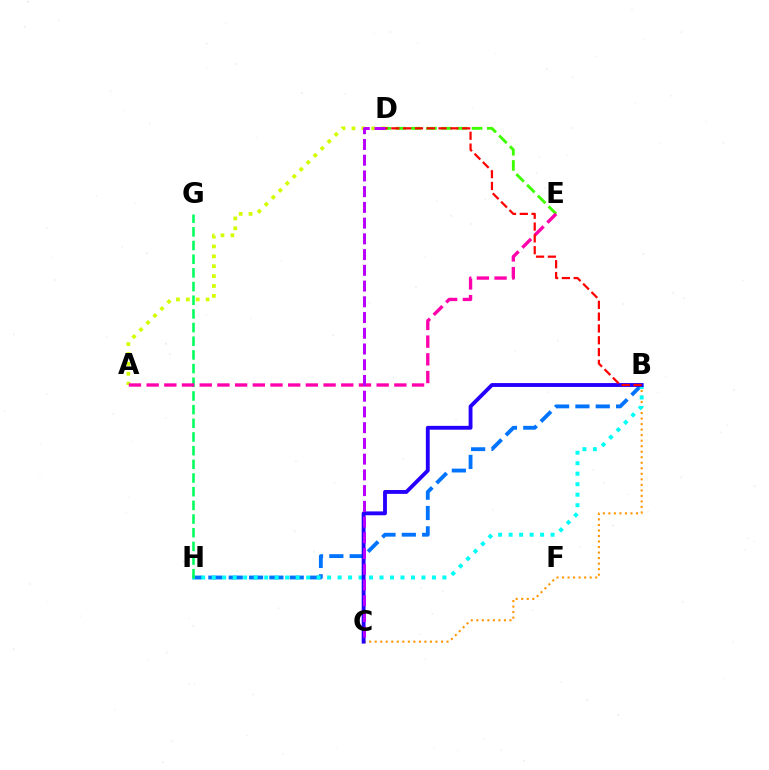{('B', 'C'): [{'color': '#ff9400', 'line_style': 'dotted', 'thickness': 1.5}, {'color': '#2500ff', 'line_style': 'solid', 'thickness': 2.78}], ('B', 'H'): [{'color': '#0074ff', 'line_style': 'dashed', 'thickness': 2.76}, {'color': '#00fff6', 'line_style': 'dotted', 'thickness': 2.85}], ('A', 'D'): [{'color': '#d1ff00', 'line_style': 'dotted', 'thickness': 2.69}], ('D', 'E'): [{'color': '#3dff00', 'line_style': 'dashed', 'thickness': 2.07}], ('G', 'H'): [{'color': '#00ff5c', 'line_style': 'dashed', 'thickness': 1.86}], ('A', 'E'): [{'color': '#ff00ac', 'line_style': 'dashed', 'thickness': 2.4}], ('B', 'D'): [{'color': '#ff0000', 'line_style': 'dashed', 'thickness': 1.6}], ('C', 'D'): [{'color': '#b900ff', 'line_style': 'dashed', 'thickness': 2.14}]}